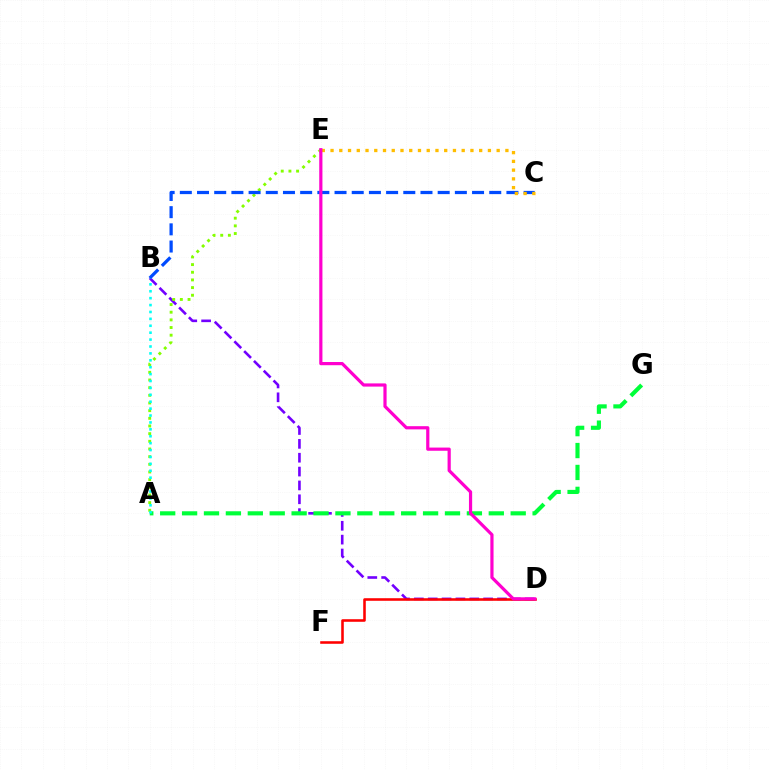{('B', 'D'): [{'color': '#7200ff', 'line_style': 'dashed', 'thickness': 1.88}], ('A', 'G'): [{'color': '#00ff39', 'line_style': 'dashed', 'thickness': 2.98}], ('A', 'E'): [{'color': '#84ff00', 'line_style': 'dotted', 'thickness': 2.08}], ('B', 'C'): [{'color': '#004bff', 'line_style': 'dashed', 'thickness': 2.34}], ('D', 'F'): [{'color': '#ff0000', 'line_style': 'solid', 'thickness': 1.85}], ('C', 'E'): [{'color': '#ffbd00', 'line_style': 'dotted', 'thickness': 2.38}], ('A', 'B'): [{'color': '#00fff6', 'line_style': 'dotted', 'thickness': 1.88}], ('D', 'E'): [{'color': '#ff00cf', 'line_style': 'solid', 'thickness': 2.3}]}